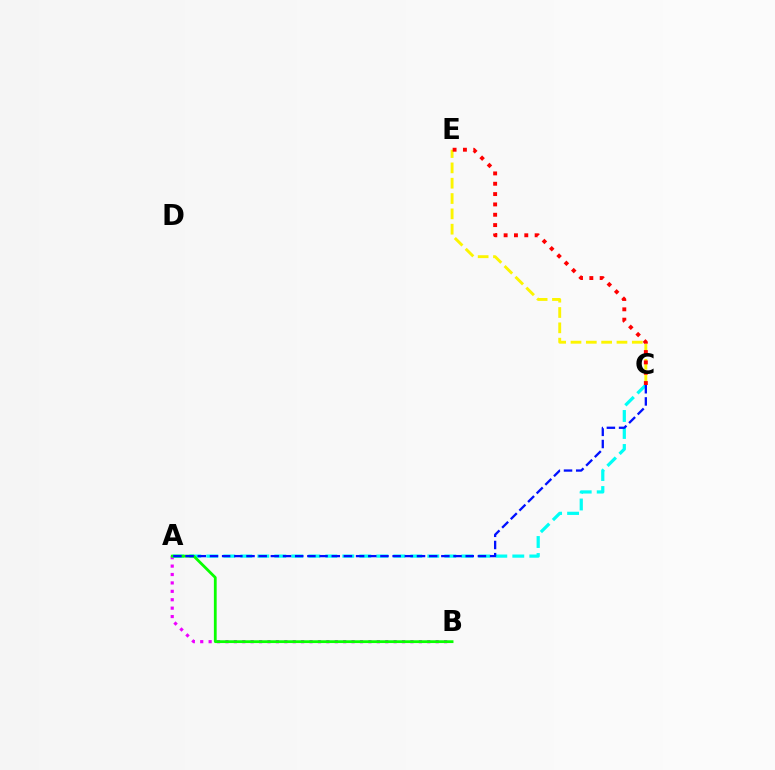{('A', 'B'): [{'color': '#ee00ff', 'line_style': 'dotted', 'thickness': 2.28}, {'color': '#08ff00', 'line_style': 'solid', 'thickness': 2.0}], ('C', 'E'): [{'color': '#fcf500', 'line_style': 'dashed', 'thickness': 2.08}, {'color': '#ff0000', 'line_style': 'dotted', 'thickness': 2.81}], ('A', 'C'): [{'color': '#00fff6', 'line_style': 'dashed', 'thickness': 2.31}, {'color': '#0010ff', 'line_style': 'dashed', 'thickness': 1.65}]}